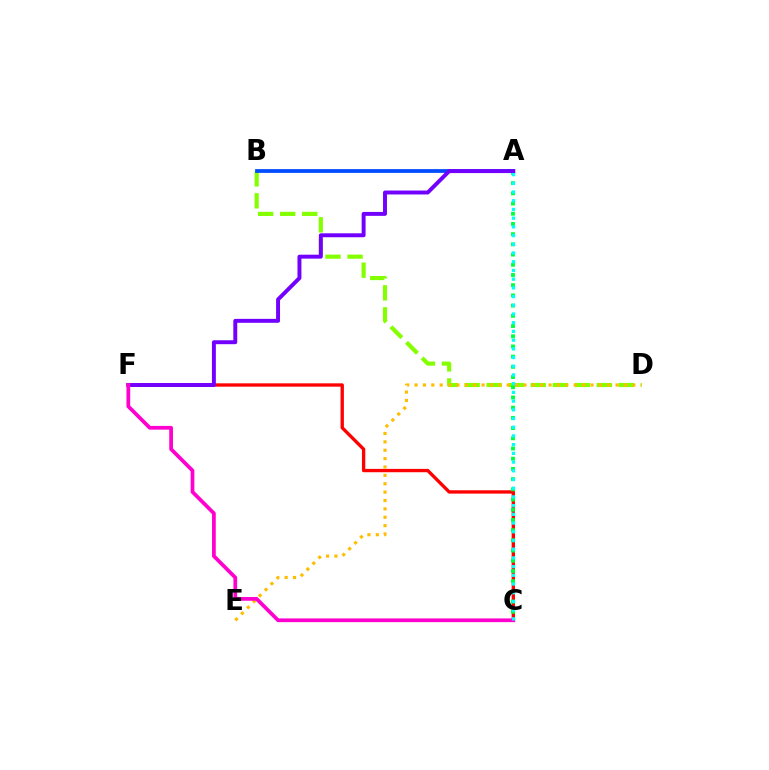{('B', 'D'): [{'color': '#84ff00', 'line_style': 'dashed', 'thickness': 2.99}], ('A', 'B'): [{'color': '#004bff', 'line_style': 'solid', 'thickness': 2.71}], ('C', 'F'): [{'color': '#ff0000', 'line_style': 'solid', 'thickness': 2.4}, {'color': '#ff00cf', 'line_style': 'solid', 'thickness': 2.69}], ('A', 'C'): [{'color': '#00ff39', 'line_style': 'dotted', 'thickness': 2.77}, {'color': '#00fff6', 'line_style': 'dotted', 'thickness': 2.37}], ('D', 'E'): [{'color': '#ffbd00', 'line_style': 'dotted', 'thickness': 2.28}], ('A', 'F'): [{'color': '#7200ff', 'line_style': 'solid', 'thickness': 2.83}]}